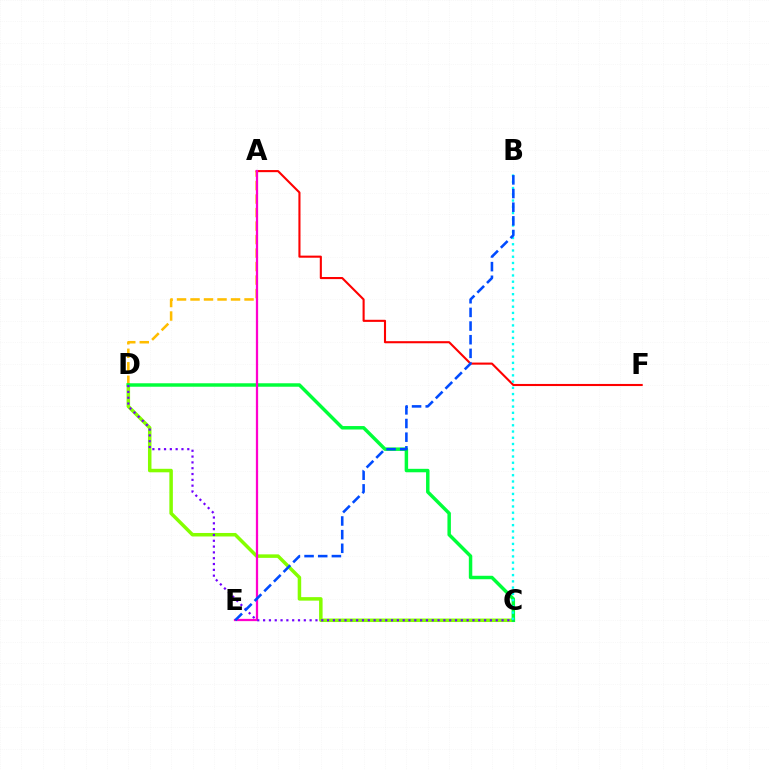{('A', 'D'): [{'color': '#ffbd00', 'line_style': 'dashed', 'thickness': 1.83}], ('C', 'D'): [{'color': '#84ff00', 'line_style': 'solid', 'thickness': 2.52}, {'color': '#00ff39', 'line_style': 'solid', 'thickness': 2.49}, {'color': '#7200ff', 'line_style': 'dotted', 'thickness': 1.58}], ('A', 'F'): [{'color': '#ff0000', 'line_style': 'solid', 'thickness': 1.51}], ('A', 'E'): [{'color': '#ff00cf', 'line_style': 'solid', 'thickness': 1.63}], ('B', 'C'): [{'color': '#00fff6', 'line_style': 'dotted', 'thickness': 1.7}], ('B', 'E'): [{'color': '#004bff', 'line_style': 'dashed', 'thickness': 1.86}]}